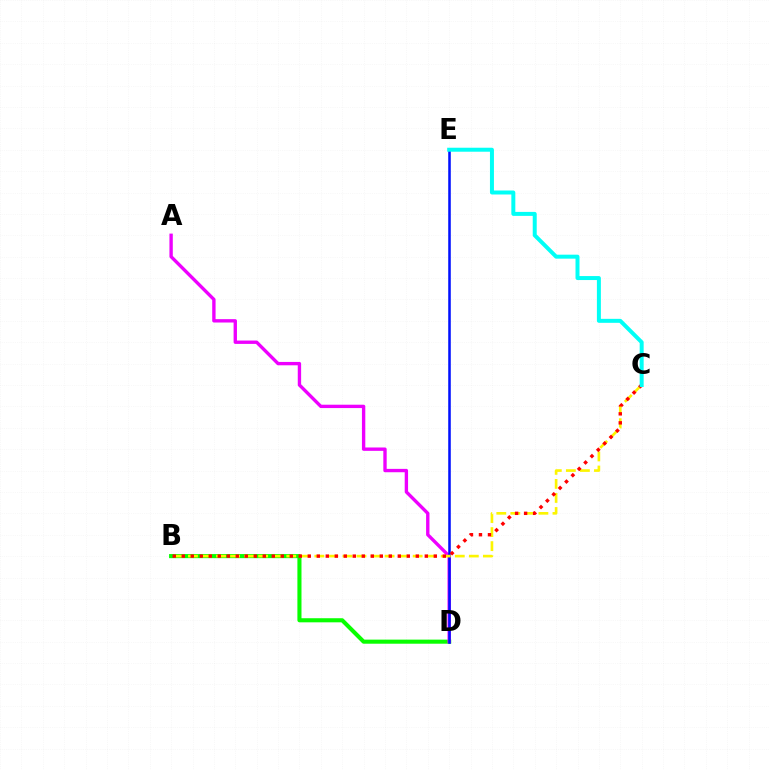{('B', 'D'): [{'color': '#08ff00', 'line_style': 'solid', 'thickness': 2.95}], ('A', 'D'): [{'color': '#ee00ff', 'line_style': 'solid', 'thickness': 2.42}], ('D', 'E'): [{'color': '#0010ff', 'line_style': 'solid', 'thickness': 1.83}], ('B', 'C'): [{'color': '#fcf500', 'line_style': 'dashed', 'thickness': 1.91}, {'color': '#ff0000', 'line_style': 'dotted', 'thickness': 2.45}], ('C', 'E'): [{'color': '#00fff6', 'line_style': 'solid', 'thickness': 2.87}]}